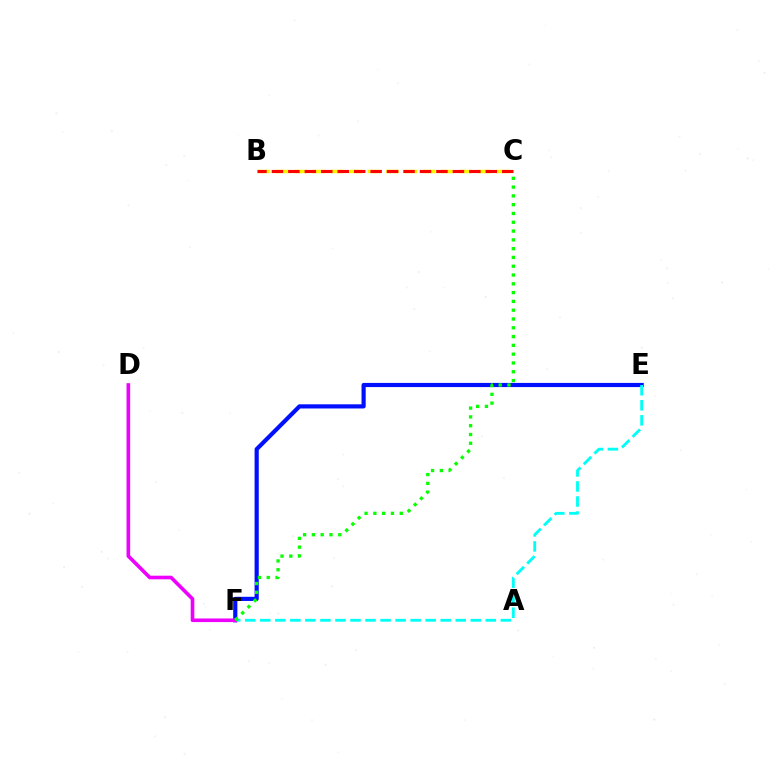{('E', 'F'): [{'color': '#0010ff', 'line_style': 'solid', 'thickness': 3.0}, {'color': '#00fff6', 'line_style': 'dashed', 'thickness': 2.04}], ('D', 'F'): [{'color': '#ee00ff', 'line_style': 'solid', 'thickness': 2.6}], ('B', 'C'): [{'color': '#fcf500', 'line_style': 'dashed', 'thickness': 2.49}, {'color': '#ff0000', 'line_style': 'dashed', 'thickness': 2.23}], ('C', 'F'): [{'color': '#08ff00', 'line_style': 'dotted', 'thickness': 2.39}]}